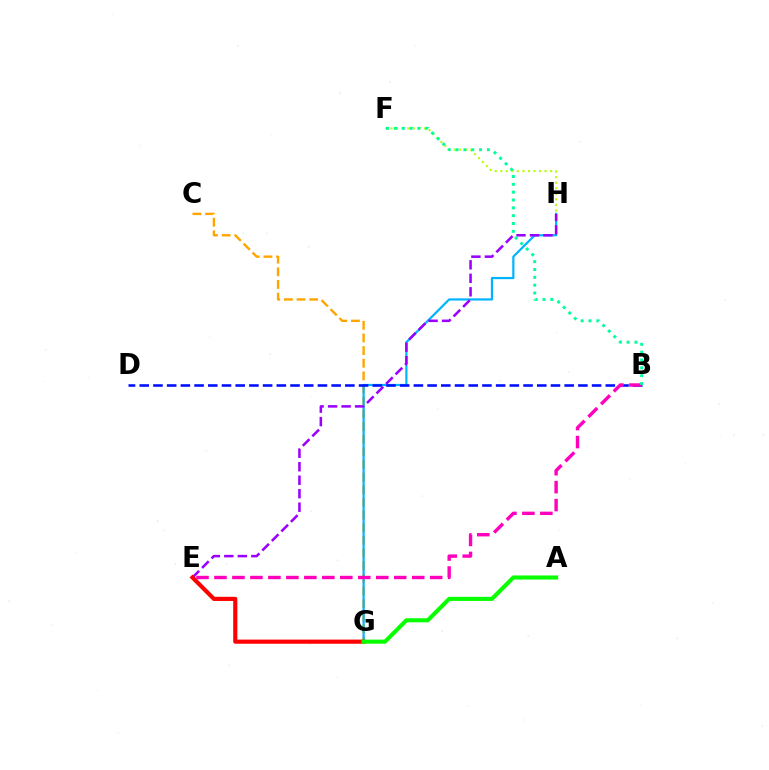{('C', 'G'): [{'color': '#ffa500', 'line_style': 'dashed', 'thickness': 1.72}], ('F', 'H'): [{'color': '#b3ff00', 'line_style': 'dotted', 'thickness': 1.5}], ('G', 'H'): [{'color': '#00b5ff', 'line_style': 'solid', 'thickness': 1.59}], ('B', 'D'): [{'color': '#0010ff', 'line_style': 'dashed', 'thickness': 1.86}], ('E', 'H'): [{'color': '#9b00ff', 'line_style': 'dashed', 'thickness': 1.83}], ('E', 'G'): [{'color': '#ff0000', 'line_style': 'solid', 'thickness': 2.98}], ('B', 'E'): [{'color': '#ff00bd', 'line_style': 'dashed', 'thickness': 2.44}], ('A', 'G'): [{'color': '#08ff00', 'line_style': 'solid', 'thickness': 2.95}], ('B', 'F'): [{'color': '#00ff9d', 'line_style': 'dotted', 'thickness': 2.13}]}